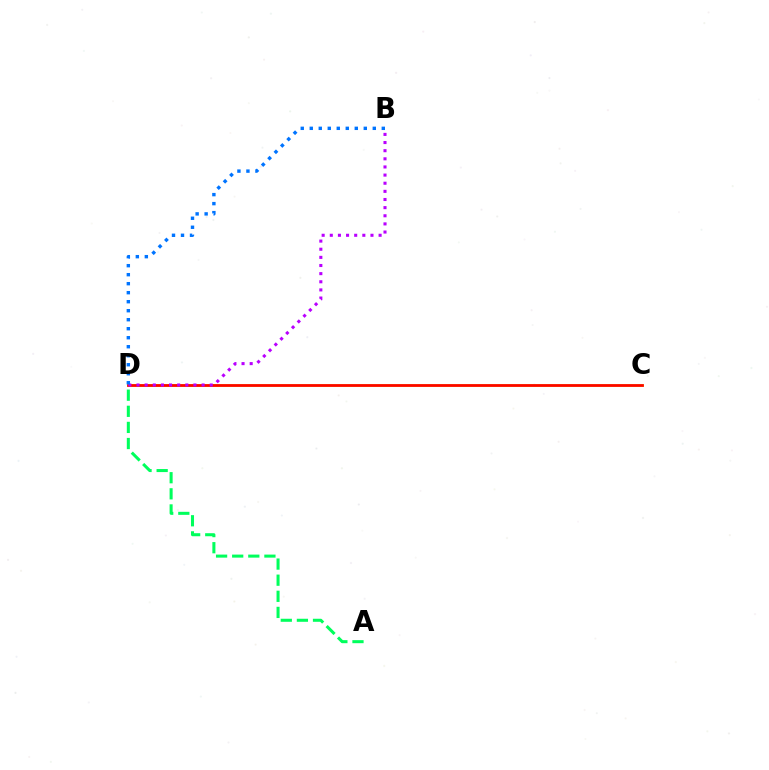{('C', 'D'): [{'color': '#d1ff00', 'line_style': 'solid', 'thickness': 1.96}, {'color': '#ff0000', 'line_style': 'solid', 'thickness': 1.95}], ('B', 'D'): [{'color': '#b900ff', 'line_style': 'dotted', 'thickness': 2.21}, {'color': '#0074ff', 'line_style': 'dotted', 'thickness': 2.45}], ('A', 'D'): [{'color': '#00ff5c', 'line_style': 'dashed', 'thickness': 2.19}]}